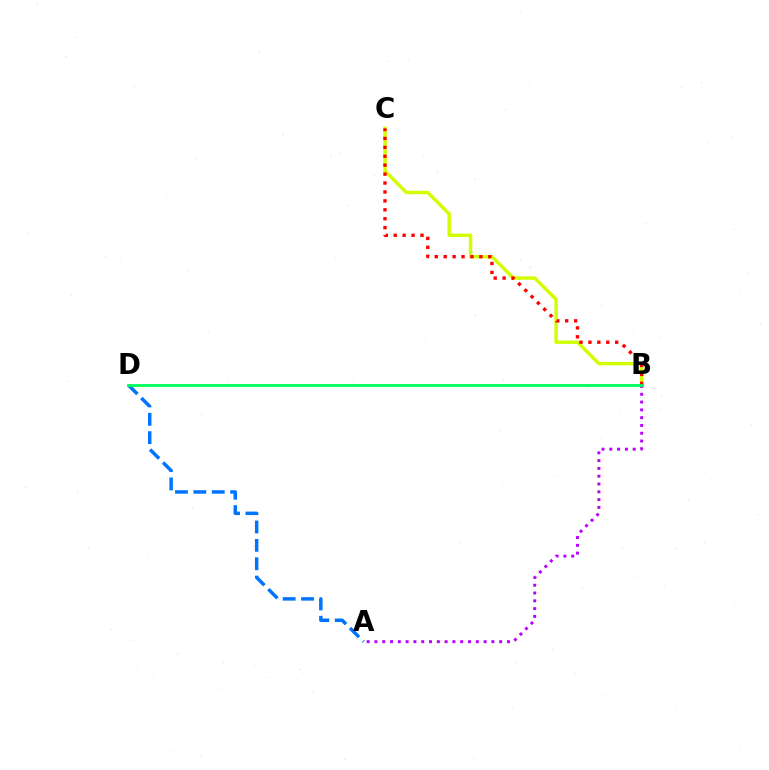{('A', 'D'): [{'color': '#0074ff', 'line_style': 'dashed', 'thickness': 2.5}], ('B', 'C'): [{'color': '#d1ff00', 'line_style': 'solid', 'thickness': 2.47}, {'color': '#ff0000', 'line_style': 'dotted', 'thickness': 2.42}], ('A', 'B'): [{'color': '#b900ff', 'line_style': 'dotted', 'thickness': 2.12}], ('B', 'D'): [{'color': '#00ff5c', 'line_style': 'solid', 'thickness': 2.03}]}